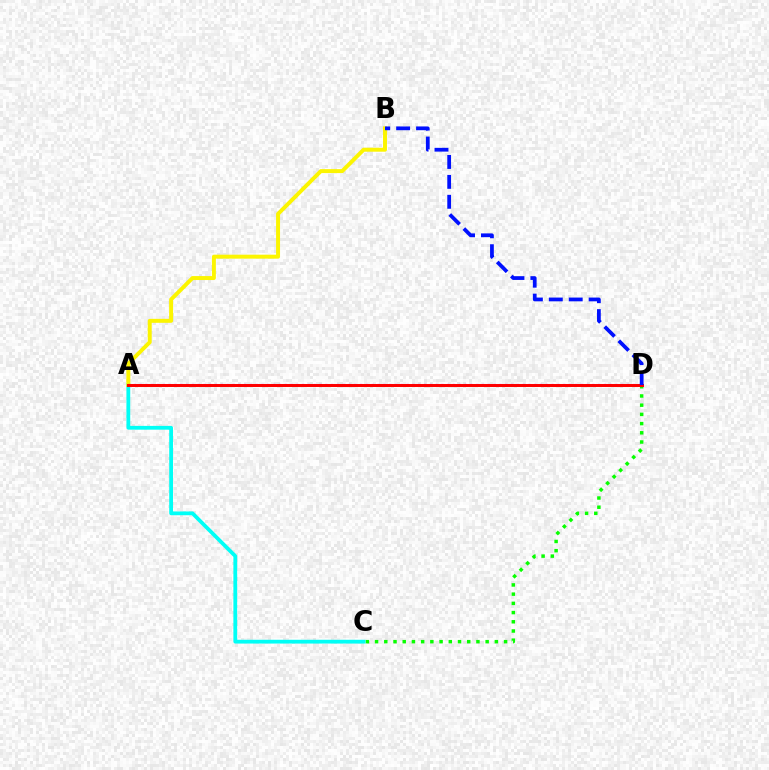{('C', 'D'): [{'color': '#08ff00', 'line_style': 'dotted', 'thickness': 2.5}], ('A', 'C'): [{'color': '#00fff6', 'line_style': 'solid', 'thickness': 2.73}], ('A', 'B'): [{'color': '#fcf500', 'line_style': 'solid', 'thickness': 2.85}], ('A', 'D'): [{'color': '#ee00ff', 'line_style': 'dotted', 'thickness': 1.58}, {'color': '#ff0000', 'line_style': 'solid', 'thickness': 2.14}], ('B', 'D'): [{'color': '#0010ff', 'line_style': 'dashed', 'thickness': 2.71}]}